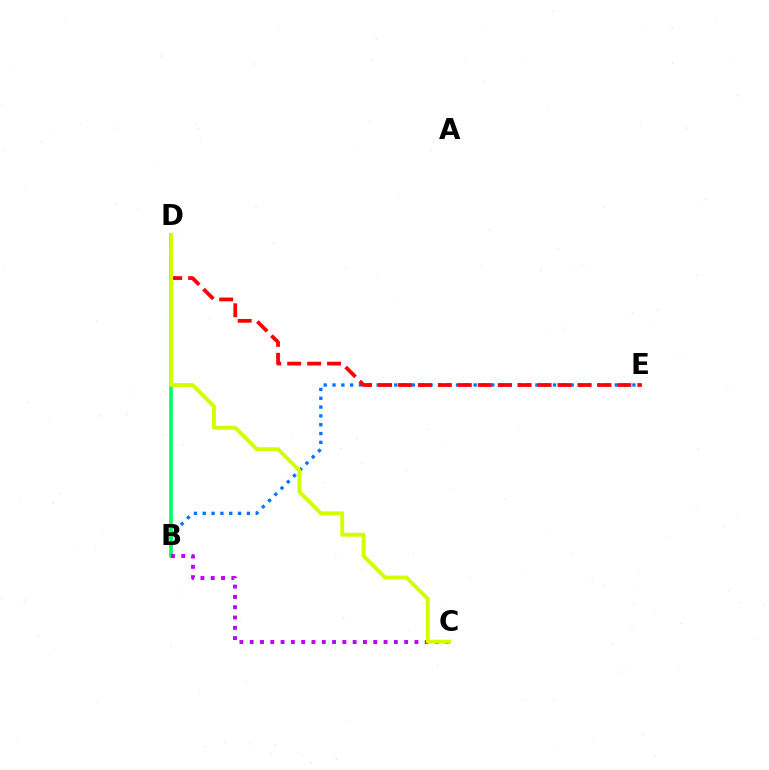{('B', 'E'): [{'color': '#0074ff', 'line_style': 'dotted', 'thickness': 2.4}], ('B', 'D'): [{'color': '#00ff5c', 'line_style': 'solid', 'thickness': 2.57}], ('B', 'C'): [{'color': '#b900ff', 'line_style': 'dotted', 'thickness': 2.8}], ('D', 'E'): [{'color': '#ff0000', 'line_style': 'dashed', 'thickness': 2.71}], ('C', 'D'): [{'color': '#d1ff00', 'line_style': 'solid', 'thickness': 2.81}]}